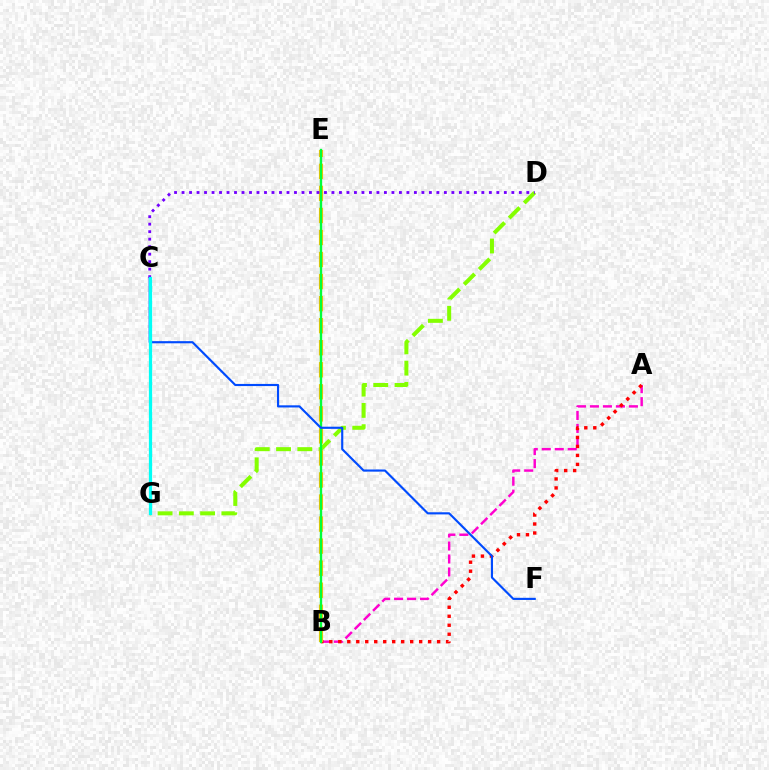{('A', 'B'): [{'color': '#ff00cf', 'line_style': 'dashed', 'thickness': 1.76}, {'color': '#ff0000', 'line_style': 'dotted', 'thickness': 2.44}], ('D', 'G'): [{'color': '#84ff00', 'line_style': 'dashed', 'thickness': 2.89}], ('B', 'E'): [{'color': '#ffbd00', 'line_style': 'dashed', 'thickness': 2.99}, {'color': '#00ff39', 'line_style': 'solid', 'thickness': 1.69}], ('C', 'F'): [{'color': '#004bff', 'line_style': 'solid', 'thickness': 1.55}], ('C', 'D'): [{'color': '#7200ff', 'line_style': 'dotted', 'thickness': 2.04}], ('C', 'G'): [{'color': '#00fff6', 'line_style': 'solid', 'thickness': 2.33}]}